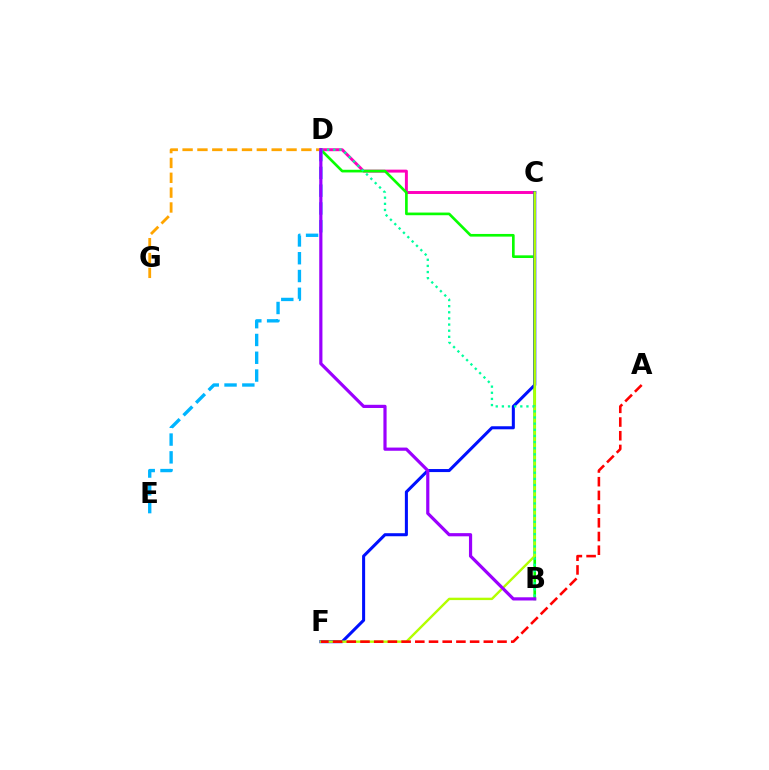{('C', 'D'): [{'color': '#ff00bd', 'line_style': 'solid', 'thickness': 2.12}], ('B', 'D'): [{'color': '#08ff00', 'line_style': 'solid', 'thickness': 1.92}, {'color': '#00ff9d', 'line_style': 'dotted', 'thickness': 1.67}, {'color': '#9b00ff', 'line_style': 'solid', 'thickness': 2.3}], ('C', 'F'): [{'color': '#0010ff', 'line_style': 'solid', 'thickness': 2.19}, {'color': '#b3ff00', 'line_style': 'solid', 'thickness': 1.73}], ('D', 'E'): [{'color': '#00b5ff', 'line_style': 'dashed', 'thickness': 2.42}], ('D', 'G'): [{'color': '#ffa500', 'line_style': 'dashed', 'thickness': 2.02}], ('A', 'F'): [{'color': '#ff0000', 'line_style': 'dashed', 'thickness': 1.86}]}